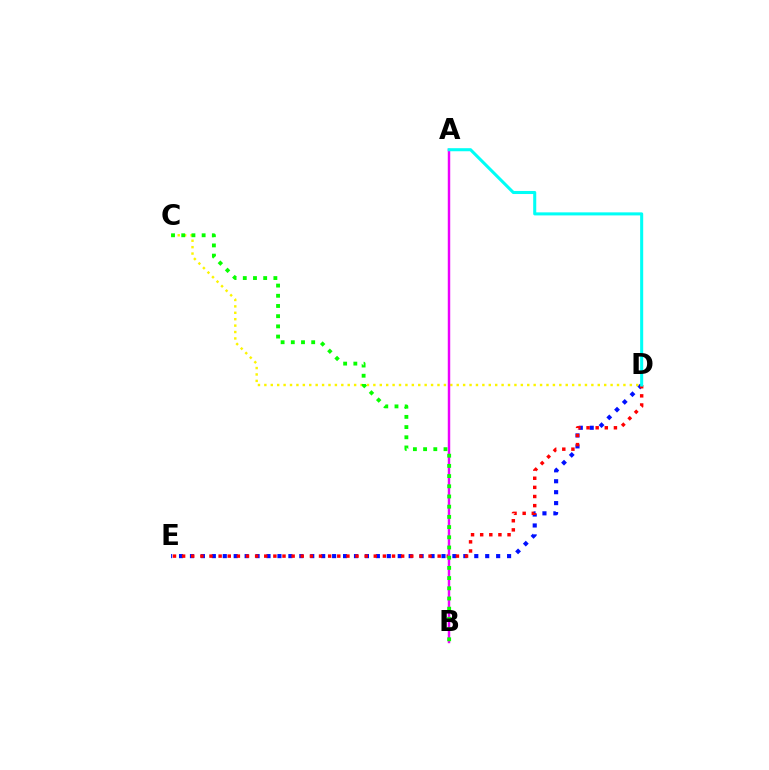{('D', 'E'): [{'color': '#0010ff', 'line_style': 'dotted', 'thickness': 2.97}, {'color': '#ff0000', 'line_style': 'dotted', 'thickness': 2.48}], ('C', 'D'): [{'color': '#fcf500', 'line_style': 'dotted', 'thickness': 1.74}], ('A', 'B'): [{'color': '#ee00ff', 'line_style': 'solid', 'thickness': 1.77}], ('A', 'D'): [{'color': '#00fff6', 'line_style': 'solid', 'thickness': 2.2}], ('B', 'C'): [{'color': '#08ff00', 'line_style': 'dotted', 'thickness': 2.77}]}